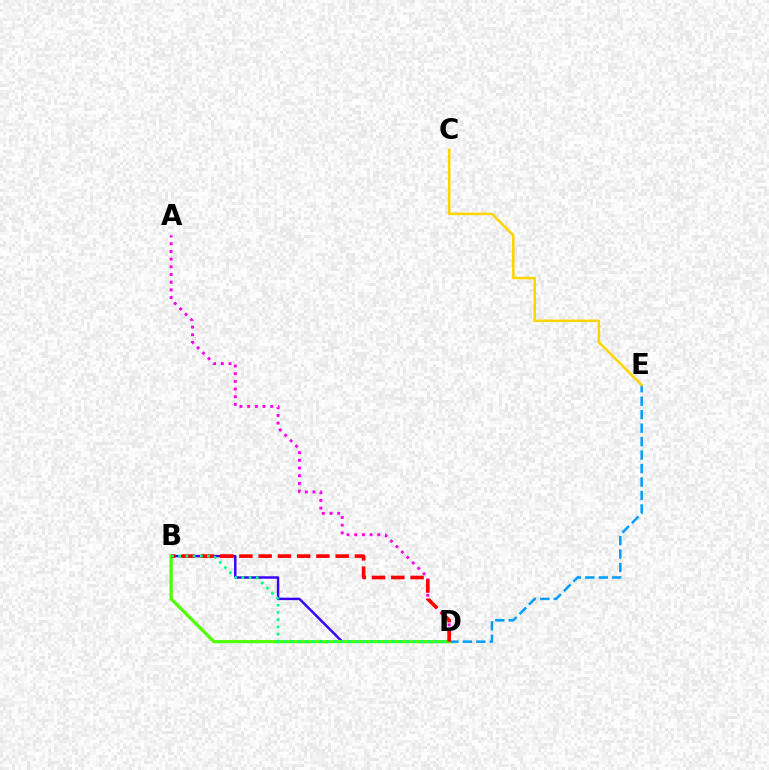{('B', 'D'): [{'color': '#3700ff', 'line_style': 'solid', 'thickness': 1.76}, {'color': '#4fff00', 'line_style': 'solid', 'thickness': 2.29}, {'color': '#ff0000', 'line_style': 'dashed', 'thickness': 2.62}, {'color': '#00ff86', 'line_style': 'dotted', 'thickness': 1.96}], ('A', 'D'): [{'color': '#ff00ed', 'line_style': 'dotted', 'thickness': 2.09}], ('D', 'E'): [{'color': '#009eff', 'line_style': 'dashed', 'thickness': 1.83}], ('C', 'E'): [{'color': '#ffd500', 'line_style': 'solid', 'thickness': 1.83}]}